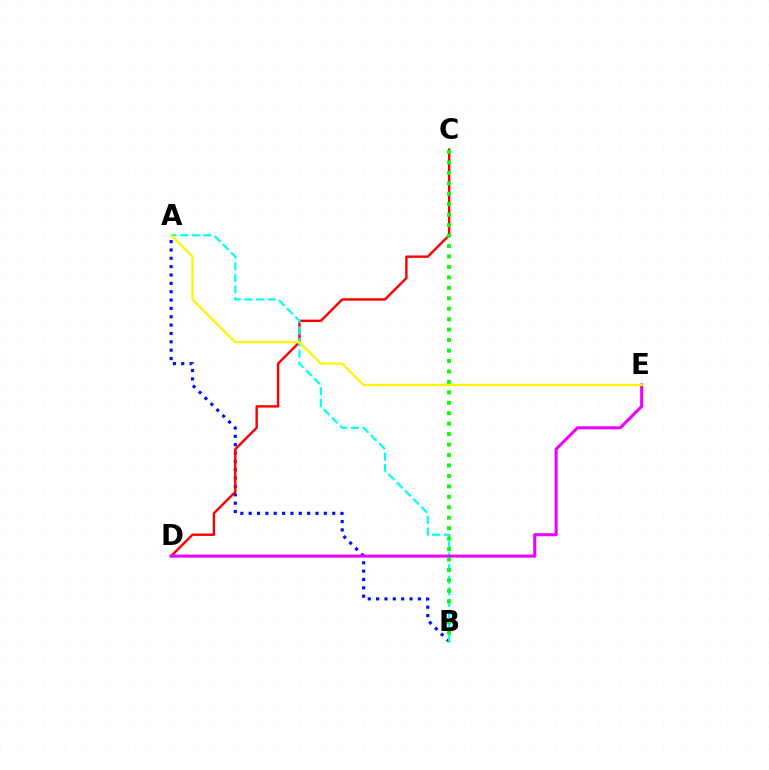{('A', 'B'): [{'color': '#0010ff', 'line_style': 'dotted', 'thickness': 2.27}, {'color': '#00fff6', 'line_style': 'dashed', 'thickness': 1.57}], ('C', 'D'): [{'color': '#ff0000', 'line_style': 'solid', 'thickness': 1.74}], ('D', 'E'): [{'color': '#ee00ff', 'line_style': 'solid', 'thickness': 2.2}], ('A', 'E'): [{'color': '#fcf500', 'line_style': 'solid', 'thickness': 1.62}], ('B', 'C'): [{'color': '#08ff00', 'line_style': 'dotted', 'thickness': 2.84}]}